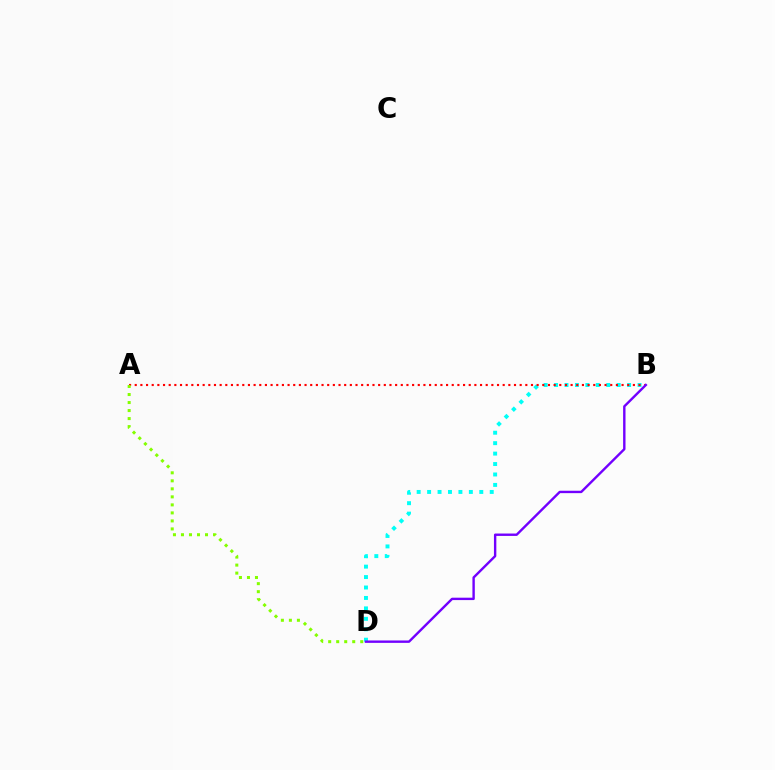{('B', 'D'): [{'color': '#00fff6', 'line_style': 'dotted', 'thickness': 2.84}, {'color': '#7200ff', 'line_style': 'solid', 'thickness': 1.72}], ('A', 'B'): [{'color': '#ff0000', 'line_style': 'dotted', 'thickness': 1.54}], ('A', 'D'): [{'color': '#84ff00', 'line_style': 'dotted', 'thickness': 2.18}]}